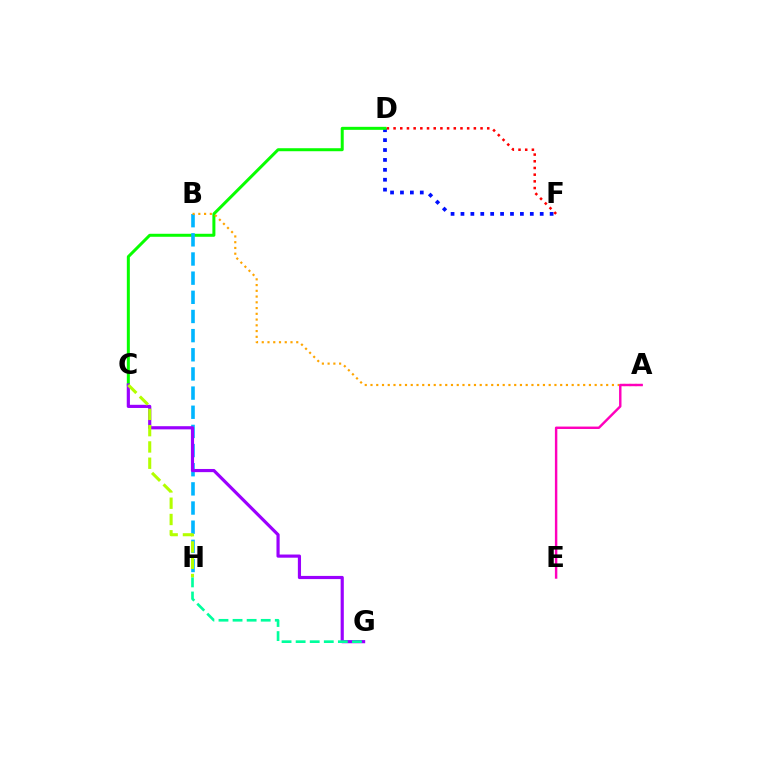{('D', 'F'): [{'color': '#0010ff', 'line_style': 'dotted', 'thickness': 2.69}, {'color': '#ff0000', 'line_style': 'dotted', 'thickness': 1.82}], ('C', 'D'): [{'color': '#08ff00', 'line_style': 'solid', 'thickness': 2.16}], ('B', 'H'): [{'color': '#00b5ff', 'line_style': 'dashed', 'thickness': 2.6}], ('C', 'G'): [{'color': '#9b00ff', 'line_style': 'solid', 'thickness': 2.28}], ('A', 'B'): [{'color': '#ffa500', 'line_style': 'dotted', 'thickness': 1.56}], ('C', 'H'): [{'color': '#b3ff00', 'line_style': 'dashed', 'thickness': 2.21}], ('A', 'E'): [{'color': '#ff00bd', 'line_style': 'solid', 'thickness': 1.75}], ('G', 'H'): [{'color': '#00ff9d', 'line_style': 'dashed', 'thickness': 1.91}]}